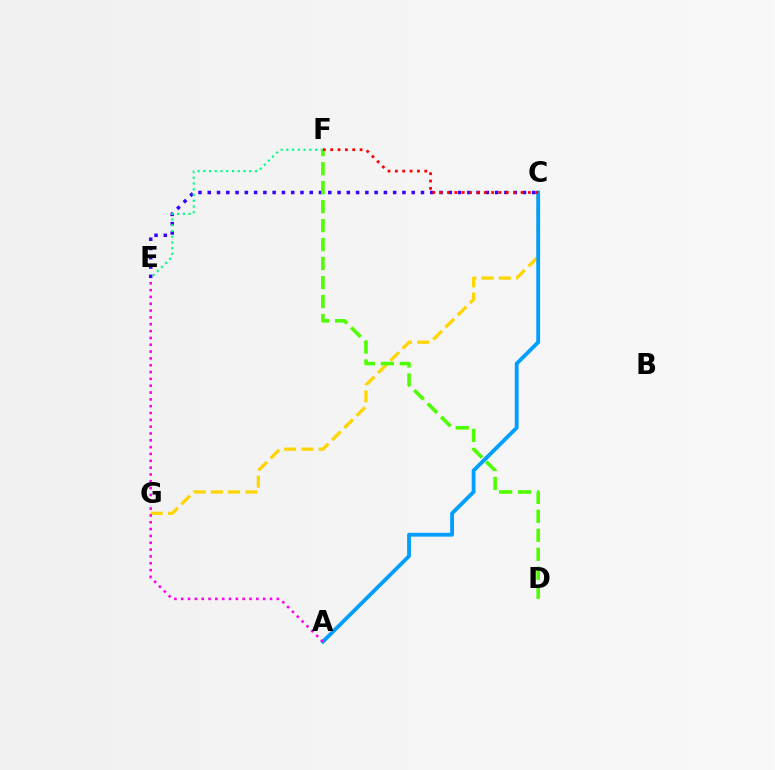{('C', 'G'): [{'color': '#ffd500', 'line_style': 'dashed', 'thickness': 2.34}], ('C', 'E'): [{'color': '#3700ff', 'line_style': 'dotted', 'thickness': 2.52}], ('E', 'F'): [{'color': '#00ff86', 'line_style': 'dotted', 'thickness': 1.56}], ('A', 'C'): [{'color': '#009eff', 'line_style': 'solid', 'thickness': 2.75}], ('D', 'F'): [{'color': '#4fff00', 'line_style': 'dashed', 'thickness': 2.58}], ('C', 'F'): [{'color': '#ff0000', 'line_style': 'dotted', 'thickness': 2.0}], ('A', 'E'): [{'color': '#ff00ed', 'line_style': 'dotted', 'thickness': 1.86}]}